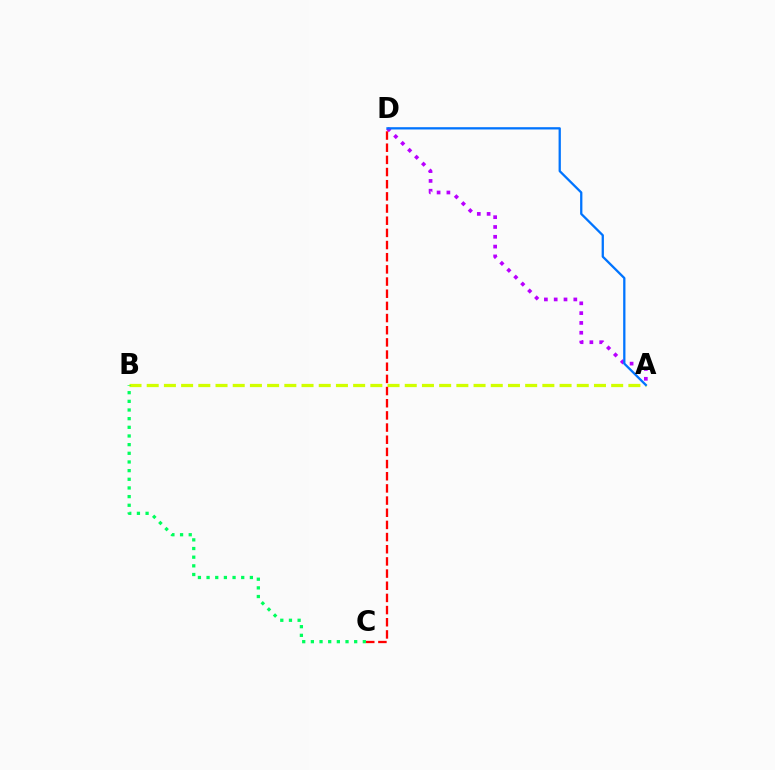{('A', 'B'): [{'color': '#d1ff00', 'line_style': 'dashed', 'thickness': 2.34}], ('A', 'D'): [{'color': '#b900ff', 'line_style': 'dotted', 'thickness': 2.66}, {'color': '#0074ff', 'line_style': 'solid', 'thickness': 1.64}], ('C', 'D'): [{'color': '#ff0000', 'line_style': 'dashed', 'thickness': 1.65}], ('B', 'C'): [{'color': '#00ff5c', 'line_style': 'dotted', 'thickness': 2.35}]}